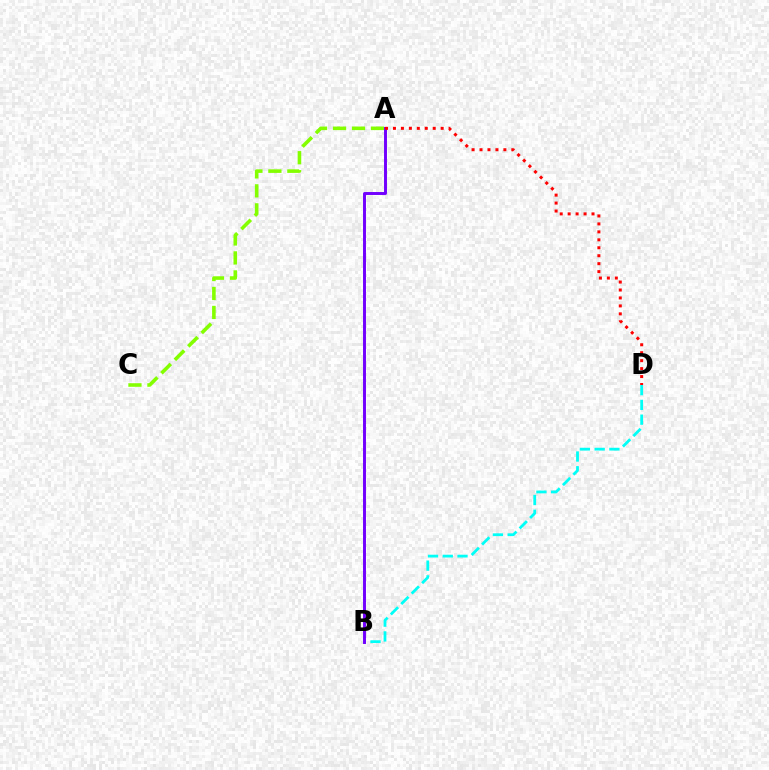{('B', 'D'): [{'color': '#00fff6', 'line_style': 'dashed', 'thickness': 2.0}], ('A', 'C'): [{'color': '#84ff00', 'line_style': 'dashed', 'thickness': 2.58}], ('A', 'B'): [{'color': '#7200ff', 'line_style': 'solid', 'thickness': 2.12}], ('A', 'D'): [{'color': '#ff0000', 'line_style': 'dotted', 'thickness': 2.16}]}